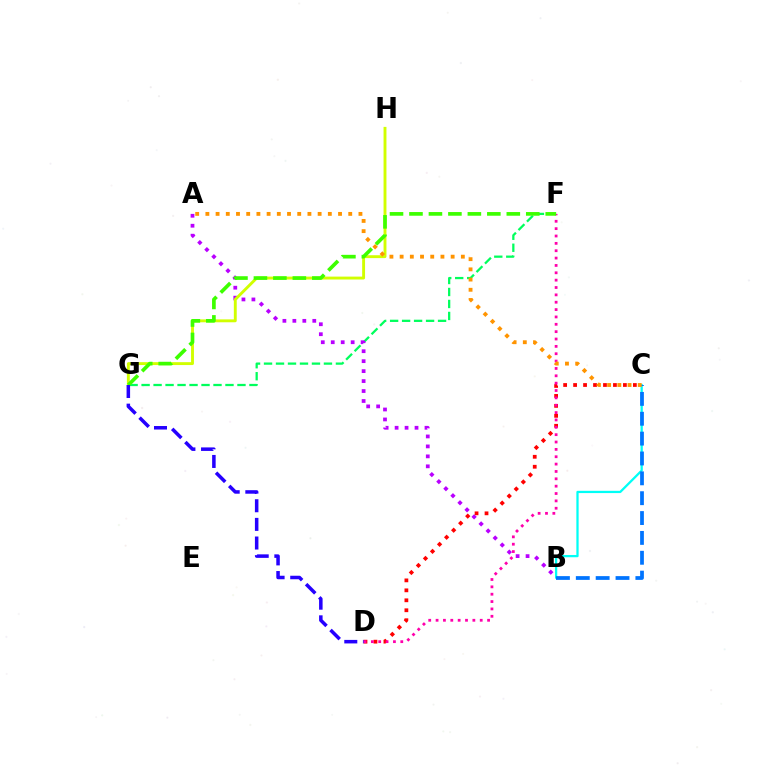{('F', 'G'): [{'color': '#00ff5c', 'line_style': 'dashed', 'thickness': 1.63}, {'color': '#3dff00', 'line_style': 'dashed', 'thickness': 2.64}], ('A', 'B'): [{'color': '#b900ff', 'line_style': 'dotted', 'thickness': 2.71}], ('C', 'D'): [{'color': '#ff0000', 'line_style': 'dotted', 'thickness': 2.71}], ('G', 'H'): [{'color': '#d1ff00', 'line_style': 'solid', 'thickness': 2.08}], ('B', 'C'): [{'color': '#00fff6', 'line_style': 'solid', 'thickness': 1.63}, {'color': '#0074ff', 'line_style': 'dashed', 'thickness': 2.7}], ('D', 'F'): [{'color': '#ff00ac', 'line_style': 'dotted', 'thickness': 2.0}], ('D', 'G'): [{'color': '#2500ff', 'line_style': 'dashed', 'thickness': 2.53}], ('A', 'C'): [{'color': '#ff9400', 'line_style': 'dotted', 'thickness': 2.77}]}